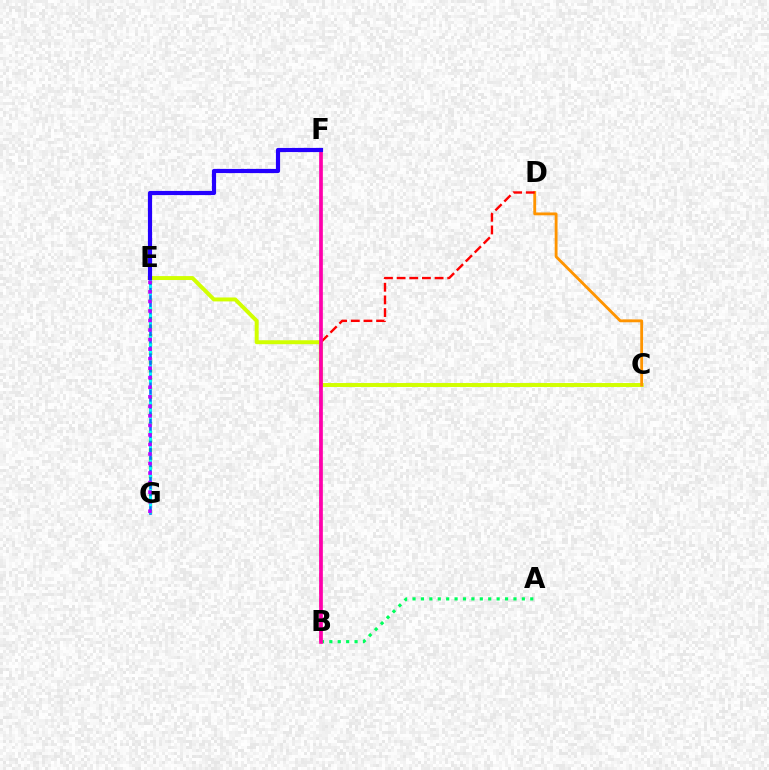{('A', 'B'): [{'color': '#00ff5c', 'line_style': 'dotted', 'thickness': 2.28}], ('C', 'E'): [{'color': '#d1ff00', 'line_style': 'solid', 'thickness': 2.84}], ('C', 'D'): [{'color': '#ff9400', 'line_style': 'solid', 'thickness': 2.05}], ('B', 'D'): [{'color': '#ff0000', 'line_style': 'dashed', 'thickness': 1.72}], ('E', 'G'): [{'color': '#3dff00', 'line_style': 'dotted', 'thickness': 2.39}, {'color': '#0074ff', 'line_style': 'solid', 'thickness': 1.91}, {'color': '#00fff6', 'line_style': 'dotted', 'thickness': 1.98}, {'color': '#b900ff', 'line_style': 'dotted', 'thickness': 2.59}], ('B', 'F'): [{'color': '#ff00ac', 'line_style': 'solid', 'thickness': 2.66}], ('E', 'F'): [{'color': '#2500ff', 'line_style': 'solid', 'thickness': 3.0}]}